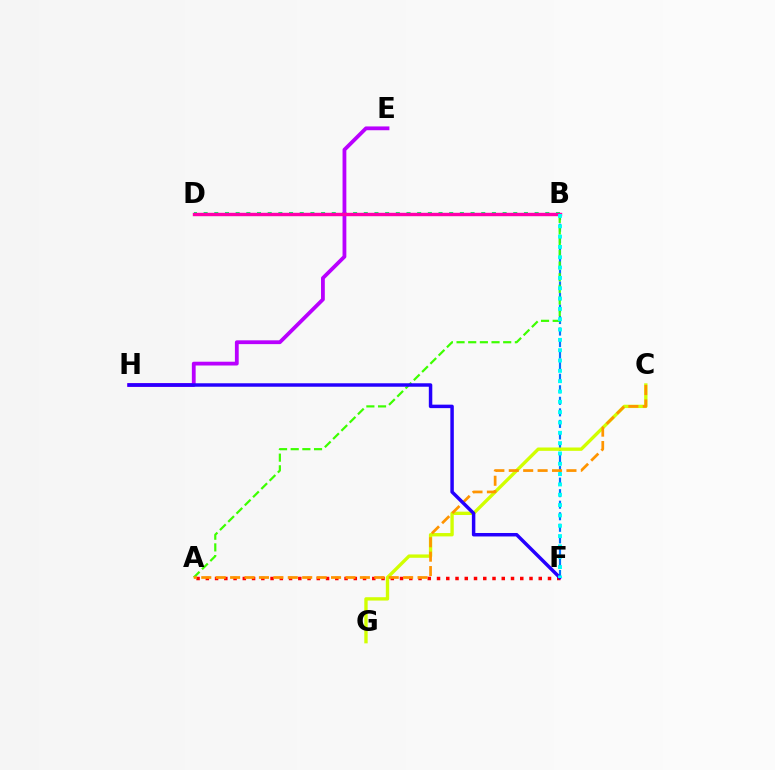{('B', 'F'): [{'color': '#0074ff', 'line_style': 'dashed', 'thickness': 1.57}, {'color': '#00fff6', 'line_style': 'dotted', 'thickness': 2.81}], ('B', 'D'): [{'color': '#00ff5c', 'line_style': 'dotted', 'thickness': 2.9}, {'color': '#ff00ac', 'line_style': 'solid', 'thickness': 2.45}], ('C', 'G'): [{'color': '#d1ff00', 'line_style': 'solid', 'thickness': 2.41}], ('E', 'H'): [{'color': '#b900ff', 'line_style': 'solid', 'thickness': 2.73}], ('A', 'F'): [{'color': '#ff0000', 'line_style': 'dotted', 'thickness': 2.51}], ('A', 'B'): [{'color': '#3dff00', 'line_style': 'dashed', 'thickness': 1.58}], ('A', 'C'): [{'color': '#ff9400', 'line_style': 'dashed', 'thickness': 1.96}], ('F', 'H'): [{'color': '#2500ff', 'line_style': 'solid', 'thickness': 2.5}]}